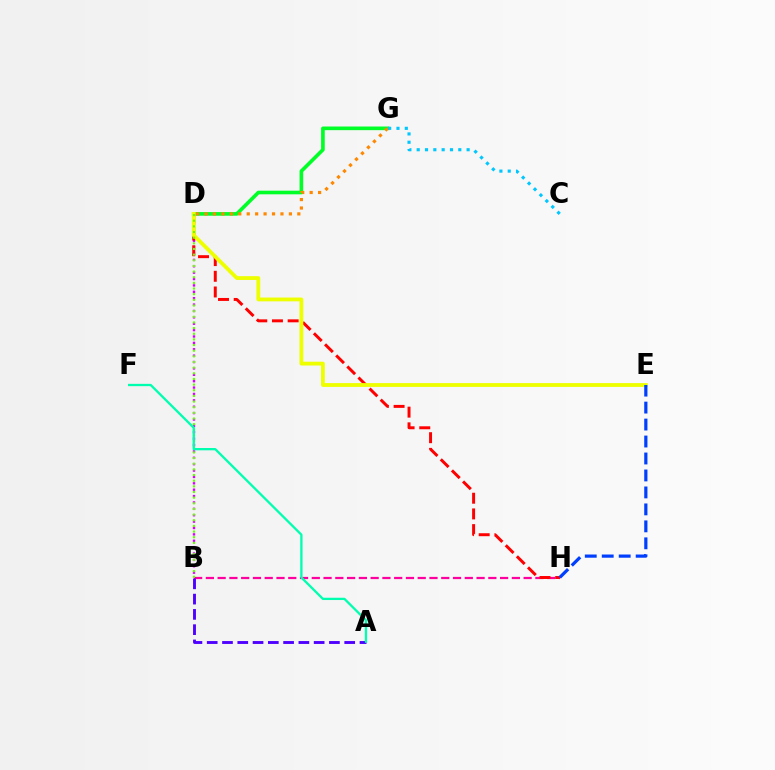{('D', 'G'): [{'color': '#00ff27', 'line_style': 'solid', 'thickness': 2.62}, {'color': '#ff8800', 'line_style': 'dotted', 'thickness': 2.29}], ('B', 'D'): [{'color': '#d600ff', 'line_style': 'dotted', 'thickness': 1.73}, {'color': '#66ff00', 'line_style': 'dotted', 'thickness': 1.54}], ('B', 'H'): [{'color': '#ff00a0', 'line_style': 'dashed', 'thickness': 1.6}], ('D', 'H'): [{'color': '#ff0000', 'line_style': 'dashed', 'thickness': 2.13}], ('D', 'E'): [{'color': '#eeff00', 'line_style': 'solid', 'thickness': 2.74}], ('A', 'B'): [{'color': '#4f00ff', 'line_style': 'dashed', 'thickness': 2.08}], ('E', 'H'): [{'color': '#003fff', 'line_style': 'dashed', 'thickness': 2.3}], ('C', 'G'): [{'color': '#00c7ff', 'line_style': 'dotted', 'thickness': 2.26}], ('A', 'F'): [{'color': '#00ffaf', 'line_style': 'solid', 'thickness': 1.66}]}